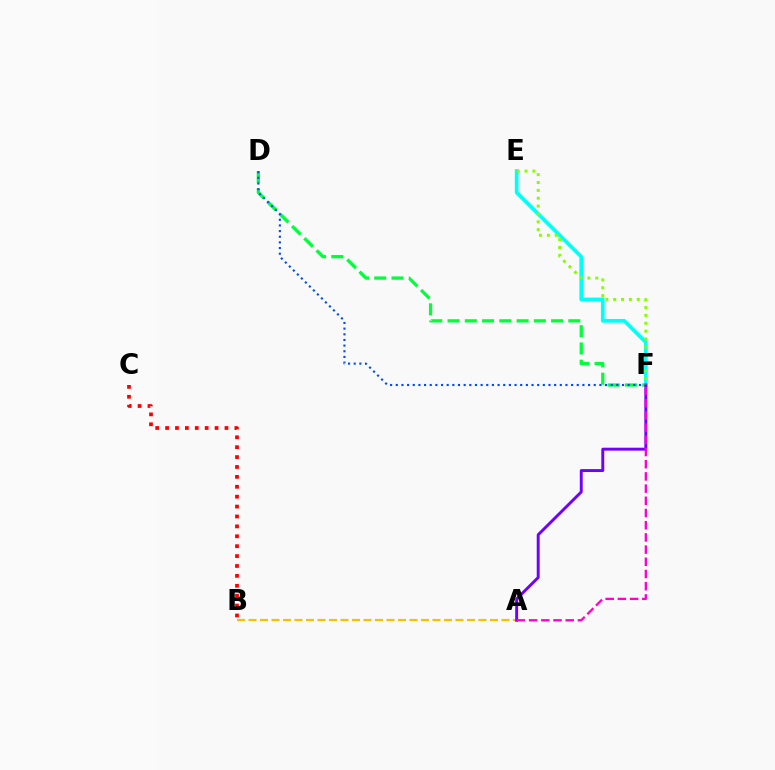{('A', 'B'): [{'color': '#ffbd00', 'line_style': 'dashed', 'thickness': 1.56}], ('D', 'F'): [{'color': '#00ff39', 'line_style': 'dashed', 'thickness': 2.34}, {'color': '#004bff', 'line_style': 'dotted', 'thickness': 1.54}], ('B', 'C'): [{'color': '#ff0000', 'line_style': 'dotted', 'thickness': 2.69}], ('E', 'F'): [{'color': '#00fff6', 'line_style': 'solid', 'thickness': 2.67}, {'color': '#84ff00', 'line_style': 'dotted', 'thickness': 2.14}], ('A', 'F'): [{'color': '#7200ff', 'line_style': 'solid', 'thickness': 2.11}, {'color': '#ff00cf', 'line_style': 'dashed', 'thickness': 1.66}]}